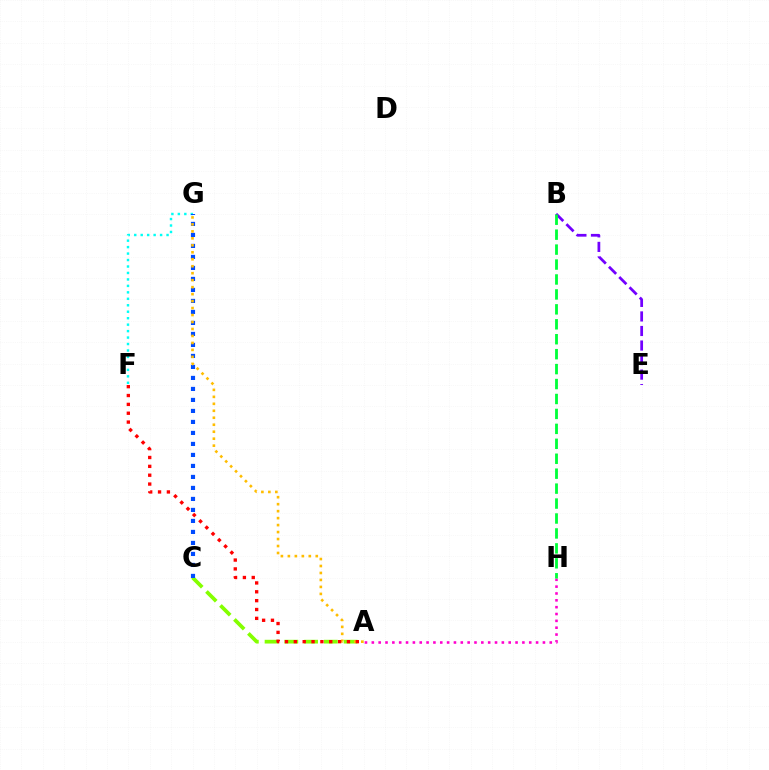{('A', 'H'): [{'color': '#ff00cf', 'line_style': 'dotted', 'thickness': 1.86}], ('F', 'G'): [{'color': '#00fff6', 'line_style': 'dotted', 'thickness': 1.76}], ('B', 'E'): [{'color': '#7200ff', 'line_style': 'dashed', 'thickness': 1.98}], ('A', 'C'): [{'color': '#84ff00', 'line_style': 'dashed', 'thickness': 2.68}], ('C', 'G'): [{'color': '#004bff', 'line_style': 'dotted', 'thickness': 2.99}], ('A', 'G'): [{'color': '#ffbd00', 'line_style': 'dotted', 'thickness': 1.89}], ('B', 'H'): [{'color': '#00ff39', 'line_style': 'dashed', 'thickness': 2.03}], ('A', 'F'): [{'color': '#ff0000', 'line_style': 'dotted', 'thickness': 2.41}]}